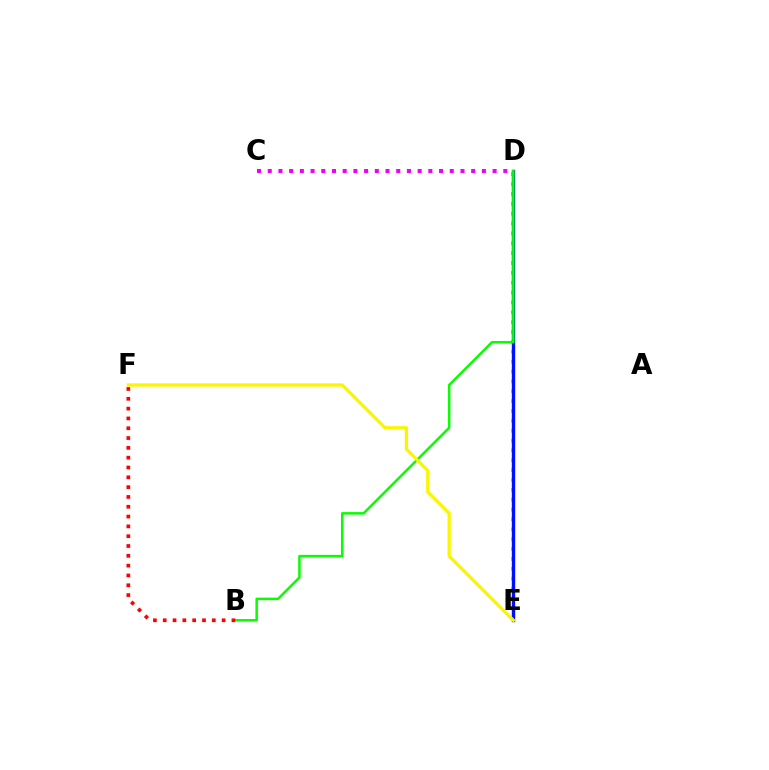{('D', 'E'): [{'color': '#00fff6', 'line_style': 'dotted', 'thickness': 2.68}, {'color': '#0010ff', 'line_style': 'solid', 'thickness': 2.43}], ('B', 'D'): [{'color': '#08ff00', 'line_style': 'solid', 'thickness': 1.81}], ('B', 'F'): [{'color': '#ff0000', 'line_style': 'dotted', 'thickness': 2.67}], ('E', 'F'): [{'color': '#fcf500', 'line_style': 'solid', 'thickness': 2.34}], ('C', 'D'): [{'color': '#ee00ff', 'line_style': 'dotted', 'thickness': 2.91}]}